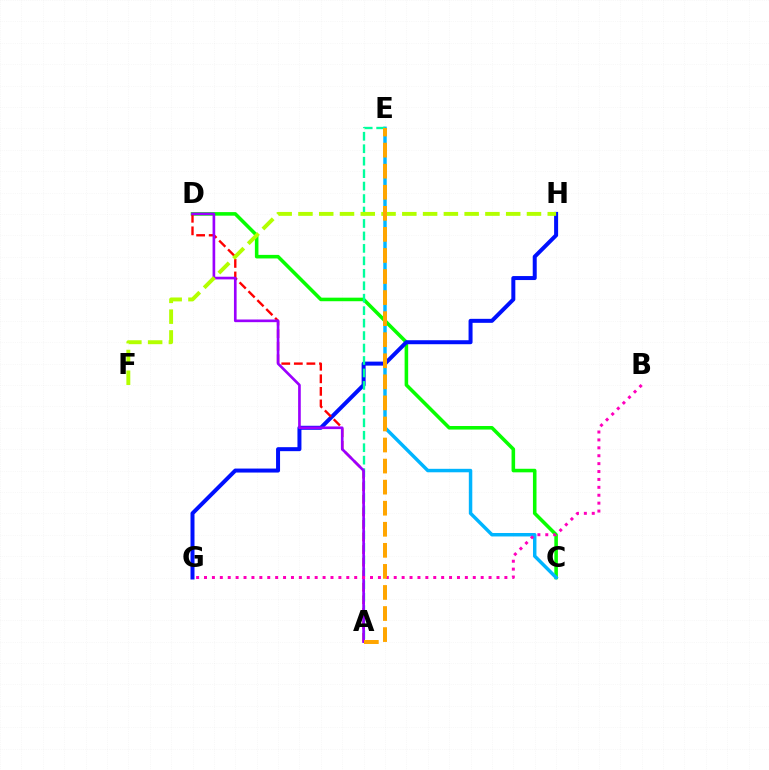{('C', 'D'): [{'color': '#08ff00', 'line_style': 'solid', 'thickness': 2.57}], ('G', 'H'): [{'color': '#0010ff', 'line_style': 'solid', 'thickness': 2.88}], ('C', 'E'): [{'color': '#00b5ff', 'line_style': 'solid', 'thickness': 2.49}], ('A', 'D'): [{'color': '#ff0000', 'line_style': 'dashed', 'thickness': 1.71}, {'color': '#9b00ff', 'line_style': 'solid', 'thickness': 1.92}], ('A', 'E'): [{'color': '#00ff9d', 'line_style': 'dashed', 'thickness': 1.69}, {'color': '#ffa500', 'line_style': 'dashed', 'thickness': 2.86}], ('B', 'G'): [{'color': '#ff00bd', 'line_style': 'dotted', 'thickness': 2.15}], ('F', 'H'): [{'color': '#b3ff00', 'line_style': 'dashed', 'thickness': 2.82}]}